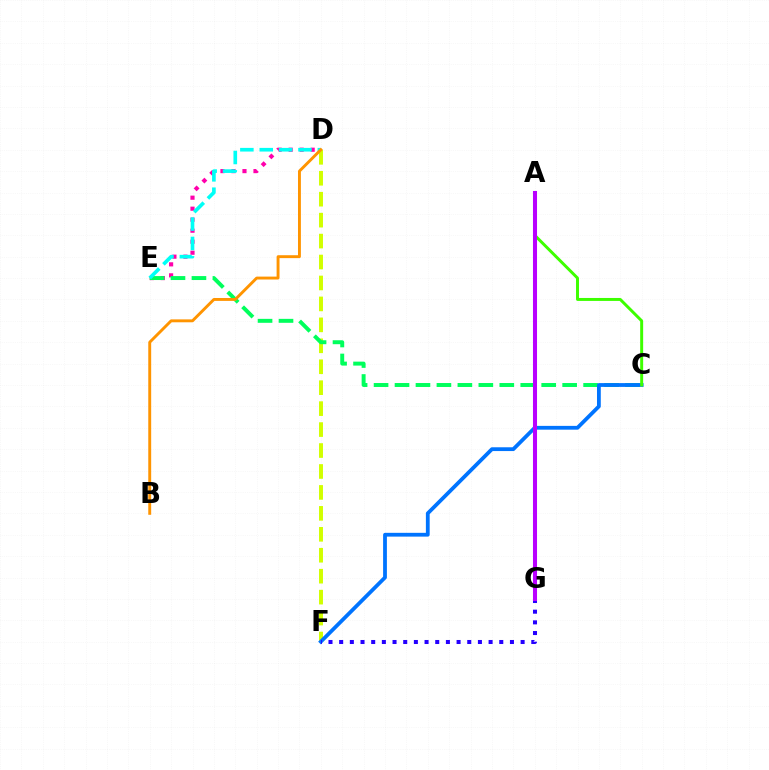{('D', 'E'): [{'color': '#ff00ac', 'line_style': 'dotted', 'thickness': 2.99}, {'color': '#00fff6', 'line_style': 'dashed', 'thickness': 2.63}], ('D', 'F'): [{'color': '#d1ff00', 'line_style': 'dashed', 'thickness': 2.85}], ('C', 'E'): [{'color': '#00ff5c', 'line_style': 'dashed', 'thickness': 2.85}], ('A', 'G'): [{'color': '#ff0000', 'line_style': 'solid', 'thickness': 2.67}, {'color': '#b900ff', 'line_style': 'solid', 'thickness': 2.92}], ('C', 'F'): [{'color': '#0074ff', 'line_style': 'solid', 'thickness': 2.73}], ('A', 'C'): [{'color': '#3dff00', 'line_style': 'solid', 'thickness': 2.13}], ('F', 'G'): [{'color': '#2500ff', 'line_style': 'dotted', 'thickness': 2.9}], ('B', 'D'): [{'color': '#ff9400', 'line_style': 'solid', 'thickness': 2.09}]}